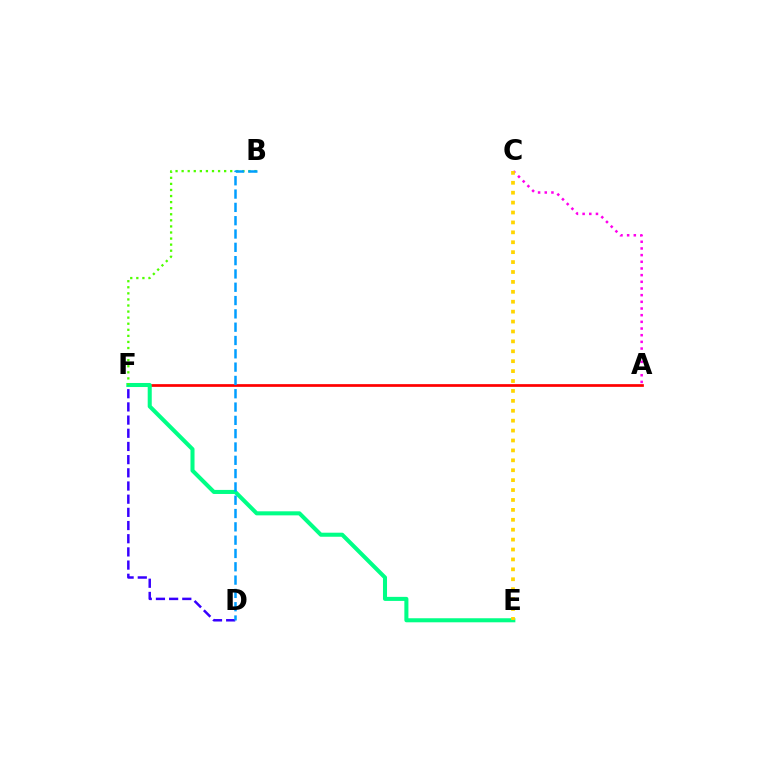{('A', 'F'): [{'color': '#ff0000', 'line_style': 'solid', 'thickness': 1.96}], ('E', 'F'): [{'color': '#00ff86', 'line_style': 'solid', 'thickness': 2.92}], ('A', 'C'): [{'color': '#ff00ed', 'line_style': 'dotted', 'thickness': 1.81}], ('B', 'F'): [{'color': '#4fff00', 'line_style': 'dotted', 'thickness': 1.65}], ('D', 'F'): [{'color': '#3700ff', 'line_style': 'dashed', 'thickness': 1.79}], ('B', 'D'): [{'color': '#009eff', 'line_style': 'dashed', 'thickness': 1.81}], ('C', 'E'): [{'color': '#ffd500', 'line_style': 'dotted', 'thickness': 2.69}]}